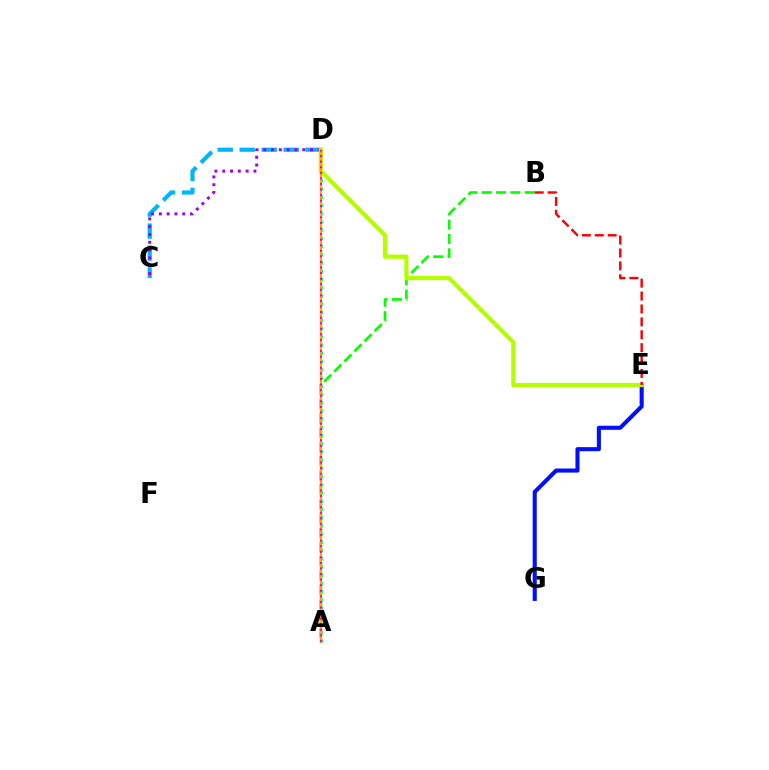{('C', 'D'): [{'color': '#00b5ff', 'line_style': 'dashed', 'thickness': 2.99}, {'color': '#9b00ff', 'line_style': 'dotted', 'thickness': 2.12}], ('E', 'G'): [{'color': '#0010ff', 'line_style': 'solid', 'thickness': 2.94}], ('A', 'B'): [{'color': '#08ff00', 'line_style': 'dashed', 'thickness': 1.94}], ('A', 'D'): [{'color': '#00ff9d', 'line_style': 'dotted', 'thickness': 2.23}, {'color': '#ffa500', 'line_style': 'solid', 'thickness': 1.64}, {'color': '#ff00bd', 'line_style': 'dotted', 'thickness': 1.51}], ('D', 'E'): [{'color': '#b3ff00', 'line_style': 'solid', 'thickness': 3.0}], ('B', 'E'): [{'color': '#ff0000', 'line_style': 'dashed', 'thickness': 1.75}]}